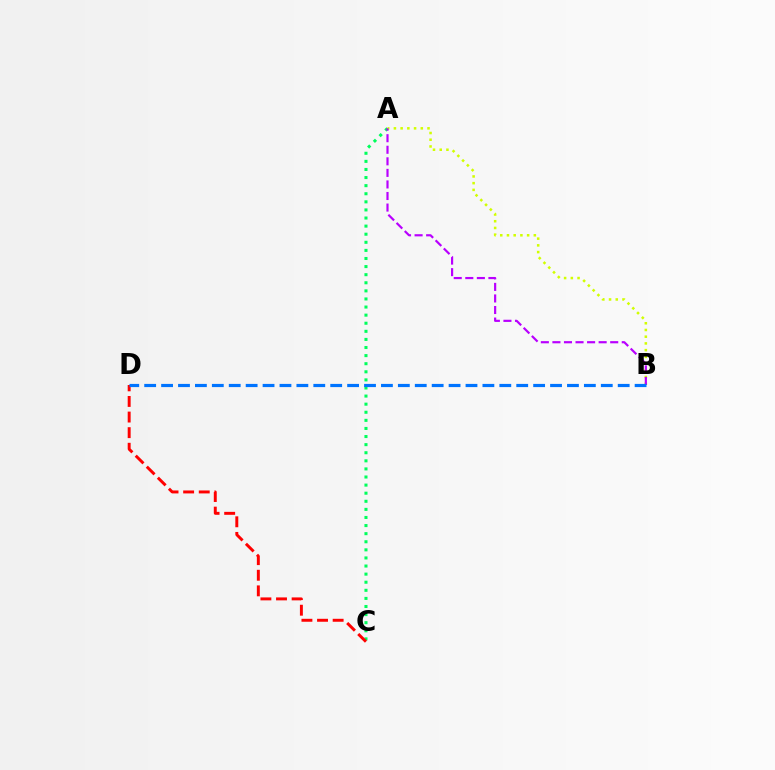{('A', 'C'): [{'color': '#00ff5c', 'line_style': 'dotted', 'thickness': 2.2}], ('A', 'B'): [{'color': '#d1ff00', 'line_style': 'dotted', 'thickness': 1.83}, {'color': '#b900ff', 'line_style': 'dashed', 'thickness': 1.57}], ('C', 'D'): [{'color': '#ff0000', 'line_style': 'dashed', 'thickness': 2.12}], ('B', 'D'): [{'color': '#0074ff', 'line_style': 'dashed', 'thickness': 2.3}]}